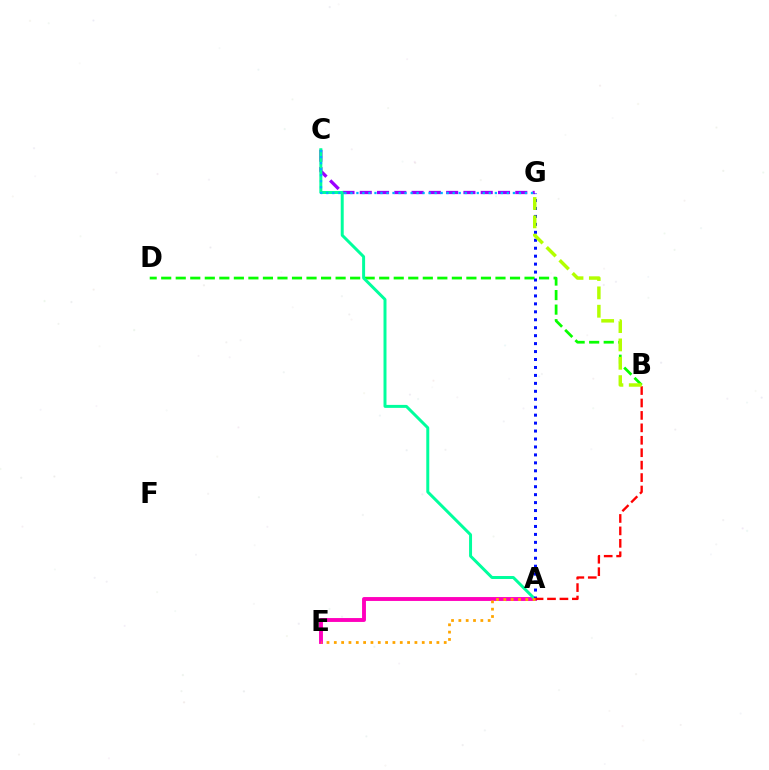{('A', 'E'): [{'color': '#ff00bd', 'line_style': 'solid', 'thickness': 2.8}, {'color': '#ffa500', 'line_style': 'dotted', 'thickness': 1.99}], ('B', 'D'): [{'color': '#08ff00', 'line_style': 'dashed', 'thickness': 1.97}], ('C', 'G'): [{'color': '#9b00ff', 'line_style': 'dashed', 'thickness': 2.35}, {'color': '#00b5ff', 'line_style': 'dotted', 'thickness': 1.64}], ('A', 'C'): [{'color': '#00ff9d', 'line_style': 'solid', 'thickness': 2.14}], ('A', 'G'): [{'color': '#0010ff', 'line_style': 'dotted', 'thickness': 2.16}], ('A', 'B'): [{'color': '#ff0000', 'line_style': 'dashed', 'thickness': 1.69}], ('B', 'G'): [{'color': '#b3ff00', 'line_style': 'dashed', 'thickness': 2.49}]}